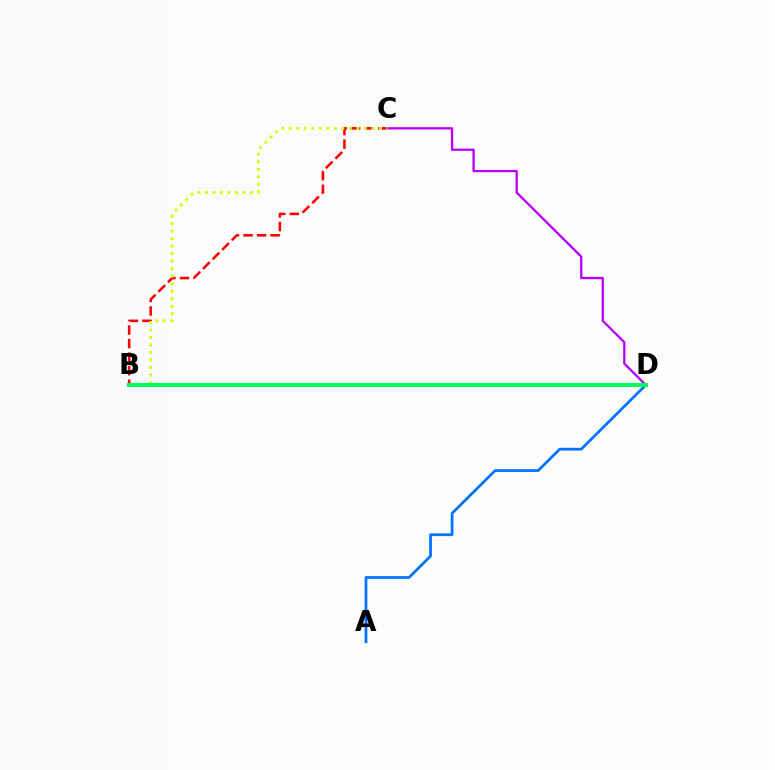{('B', 'C'): [{'color': '#ff0000', 'line_style': 'dashed', 'thickness': 1.84}, {'color': '#d1ff00', 'line_style': 'dotted', 'thickness': 2.04}], ('C', 'D'): [{'color': '#b900ff', 'line_style': 'solid', 'thickness': 1.65}], ('A', 'D'): [{'color': '#0074ff', 'line_style': 'solid', 'thickness': 1.98}], ('B', 'D'): [{'color': '#00ff5c', 'line_style': 'solid', 'thickness': 2.92}]}